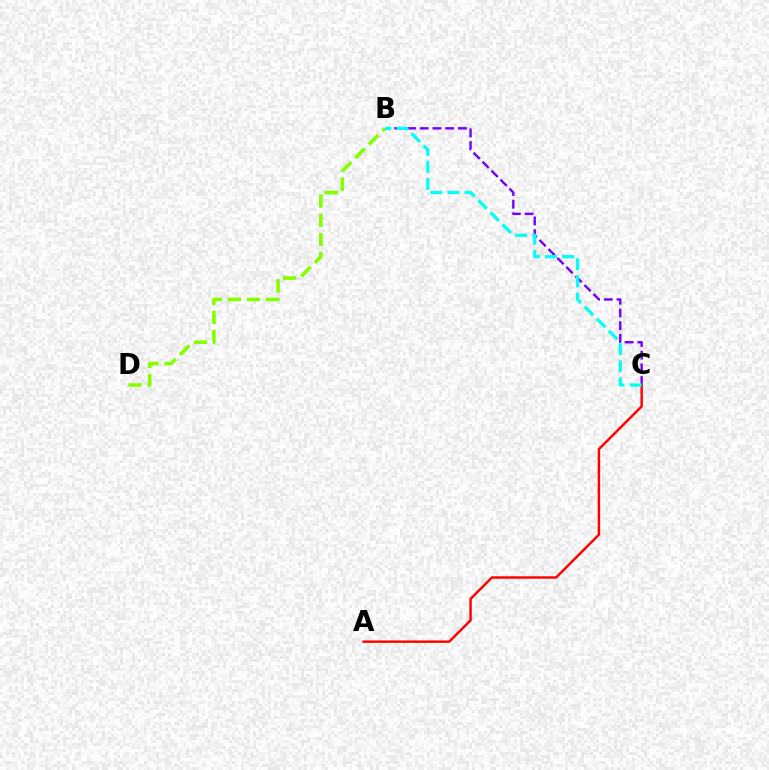{('B', 'C'): [{'color': '#7200ff', 'line_style': 'dashed', 'thickness': 1.73}, {'color': '#00fff6', 'line_style': 'dashed', 'thickness': 2.32}], ('A', 'C'): [{'color': '#ff0000', 'line_style': 'solid', 'thickness': 1.76}], ('B', 'D'): [{'color': '#84ff00', 'line_style': 'dashed', 'thickness': 2.6}]}